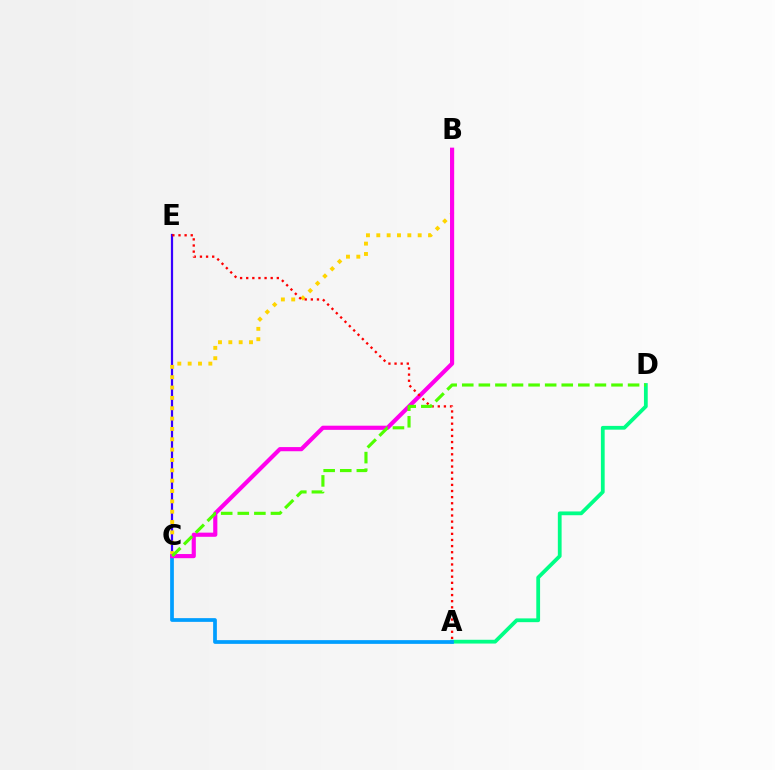{('C', 'E'): [{'color': '#3700ff', 'line_style': 'solid', 'thickness': 1.6}], ('A', 'D'): [{'color': '#00ff86', 'line_style': 'solid', 'thickness': 2.72}], ('A', 'C'): [{'color': '#009eff', 'line_style': 'solid', 'thickness': 2.68}], ('B', 'C'): [{'color': '#ffd500', 'line_style': 'dotted', 'thickness': 2.81}, {'color': '#ff00ed', 'line_style': 'solid', 'thickness': 2.99}], ('A', 'E'): [{'color': '#ff0000', 'line_style': 'dotted', 'thickness': 1.66}], ('C', 'D'): [{'color': '#4fff00', 'line_style': 'dashed', 'thickness': 2.25}]}